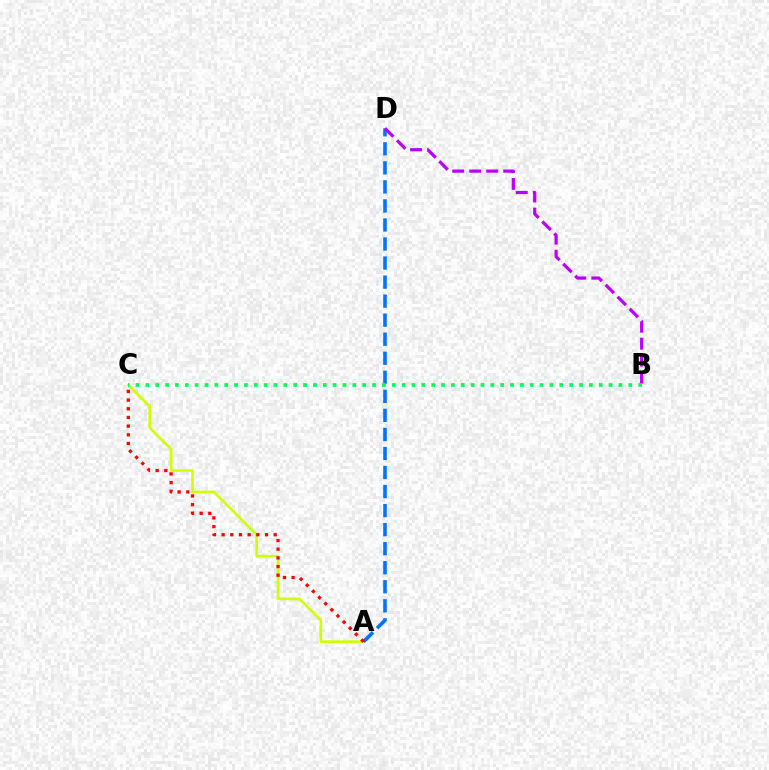{('A', 'C'): [{'color': '#d1ff00', 'line_style': 'solid', 'thickness': 1.89}, {'color': '#ff0000', 'line_style': 'dotted', 'thickness': 2.36}], ('A', 'D'): [{'color': '#0074ff', 'line_style': 'dashed', 'thickness': 2.59}], ('B', 'D'): [{'color': '#b900ff', 'line_style': 'dashed', 'thickness': 2.31}], ('B', 'C'): [{'color': '#00ff5c', 'line_style': 'dotted', 'thickness': 2.68}]}